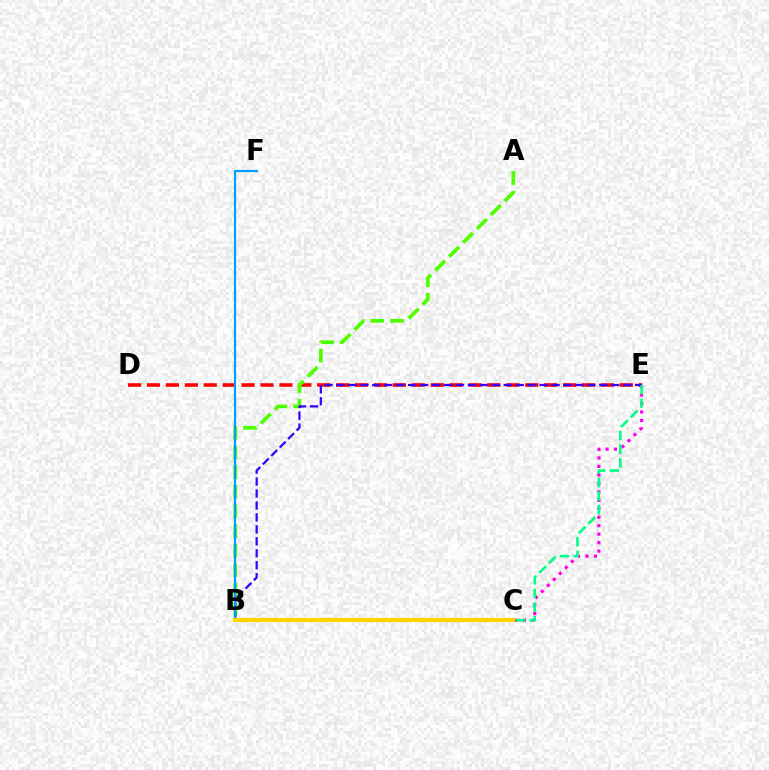{('D', 'E'): [{'color': '#ff0000', 'line_style': 'dashed', 'thickness': 2.57}], ('A', 'B'): [{'color': '#4fff00', 'line_style': 'dashed', 'thickness': 2.67}], ('B', 'E'): [{'color': '#ff00ed', 'line_style': 'dotted', 'thickness': 2.3}, {'color': '#3700ff', 'line_style': 'dashed', 'thickness': 1.62}, {'color': '#00ff86', 'line_style': 'dashed', 'thickness': 1.85}], ('B', 'F'): [{'color': '#009eff', 'line_style': 'solid', 'thickness': 1.58}], ('B', 'C'): [{'color': '#ffd500', 'line_style': 'solid', 'thickness': 2.99}]}